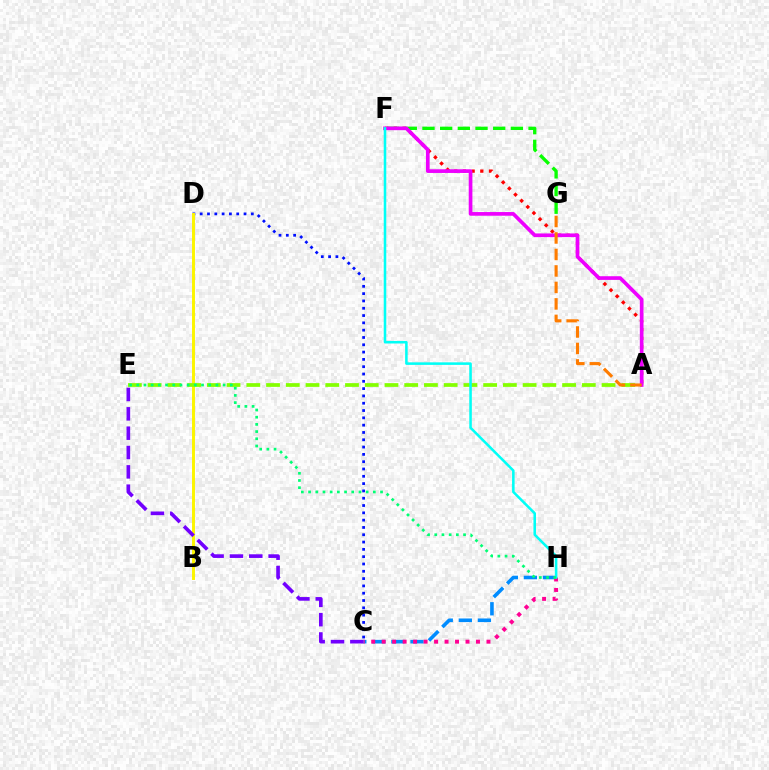{('C', 'D'): [{'color': '#0010ff', 'line_style': 'dotted', 'thickness': 1.99}], ('C', 'H'): [{'color': '#008cff', 'line_style': 'dashed', 'thickness': 2.59}, {'color': '#ff0094', 'line_style': 'dotted', 'thickness': 2.85}], ('B', 'D'): [{'color': '#fcf500', 'line_style': 'solid', 'thickness': 2.13}], ('F', 'G'): [{'color': '#08ff00', 'line_style': 'dashed', 'thickness': 2.4}], ('A', 'F'): [{'color': '#ff0000', 'line_style': 'dotted', 'thickness': 2.36}, {'color': '#ee00ff', 'line_style': 'solid', 'thickness': 2.65}], ('A', 'E'): [{'color': '#84ff00', 'line_style': 'dashed', 'thickness': 2.68}], ('F', 'H'): [{'color': '#00fff6', 'line_style': 'solid', 'thickness': 1.83}], ('E', 'H'): [{'color': '#00ff74', 'line_style': 'dotted', 'thickness': 1.95}], ('A', 'G'): [{'color': '#ff7c00', 'line_style': 'dashed', 'thickness': 2.24}], ('C', 'E'): [{'color': '#7200ff', 'line_style': 'dashed', 'thickness': 2.63}]}